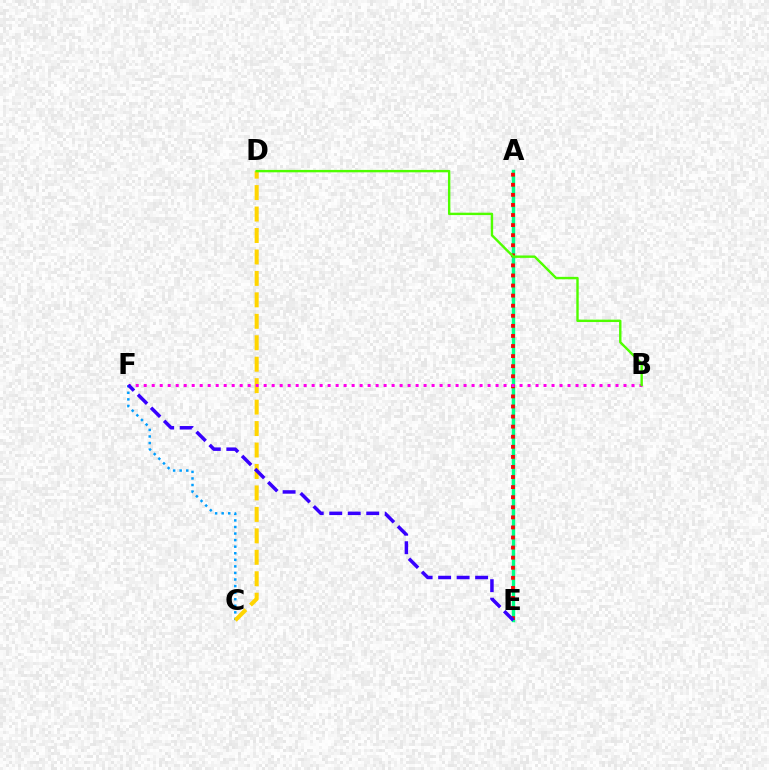{('A', 'E'): [{'color': '#00ff86', 'line_style': 'solid', 'thickness': 2.47}, {'color': '#ff0000', 'line_style': 'dotted', 'thickness': 2.74}], ('C', 'F'): [{'color': '#009eff', 'line_style': 'dotted', 'thickness': 1.78}], ('C', 'D'): [{'color': '#ffd500', 'line_style': 'dashed', 'thickness': 2.91}], ('B', 'F'): [{'color': '#ff00ed', 'line_style': 'dotted', 'thickness': 2.17}], ('B', 'D'): [{'color': '#4fff00', 'line_style': 'solid', 'thickness': 1.73}], ('E', 'F'): [{'color': '#3700ff', 'line_style': 'dashed', 'thickness': 2.51}]}